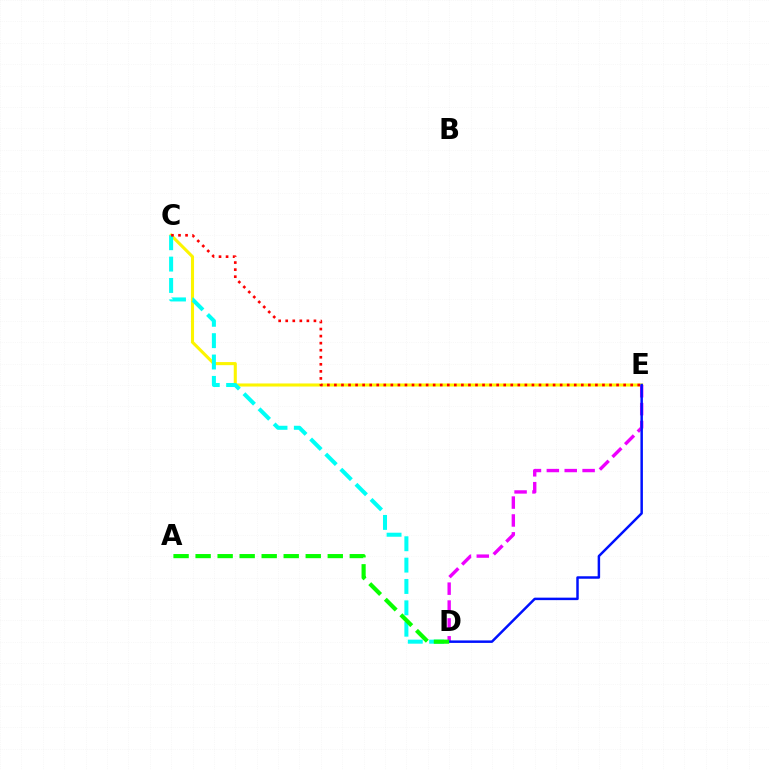{('C', 'E'): [{'color': '#fcf500', 'line_style': 'solid', 'thickness': 2.22}, {'color': '#ff0000', 'line_style': 'dotted', 'thickness': 1.92}], ('D', 'E'): [{'color': '#ee00ff', 'line_style': 'dashed', 'thickness': 2.43}, {'color': '#0010ff', 'line_style': 'solid', 'thickness': 1.78}], ('C', 'D'): [{'color': '#00fff6', 'line_style': 'dashed', 'thickness': 2.9}], ('A', 'D'): [{'color': '#08ff00', 'line_style': 'dashed', 'thickness': 2.99}]}